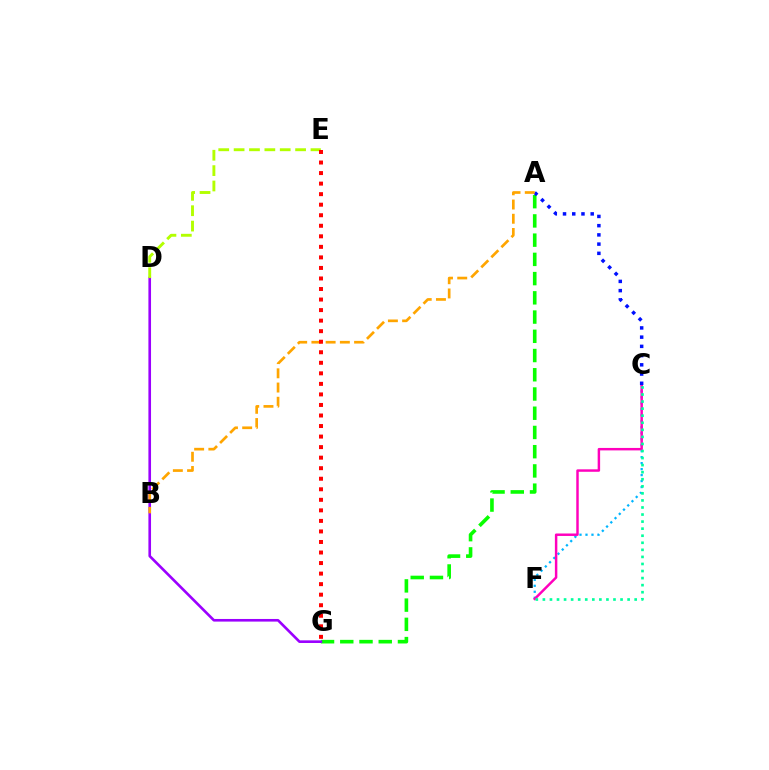{('A', 'G'): [{'color': '#08ff00', 'line_style': 'dashed', 'thickness': 2.61}], ('C', 'F'): [{'color': '#00b5ff', 'line_style': 'dotted', 'thickness': 1.63}, {'color': '#ff00bd', 'line_style': 'solid', 'thickness': 1.77}, {'color': '#00ff9d', 'line_style': 'dotted', 'thickness': 1.92}], ('A', 'C'): [{'color': '#0010ff', 'line_style': 'dotted', 'thickness': 2.51}], ('D', 'G'): [{'color': '#9b00ff', 'line_style': 'solid', 'thickness': 1.89}], ('A', 'B'): [{'color': '#ffa500', 'line_style': 'dashed', 'thickness': 1.93}], ('D', 'E'): [{'color': '#b3ff00', 'line_style': 'dashed', 'thickness': 2.09}], ('E', 'G'): [{'color': '#ff0000', 'line_style': 'dotted', 'thickness': 2.86}]}